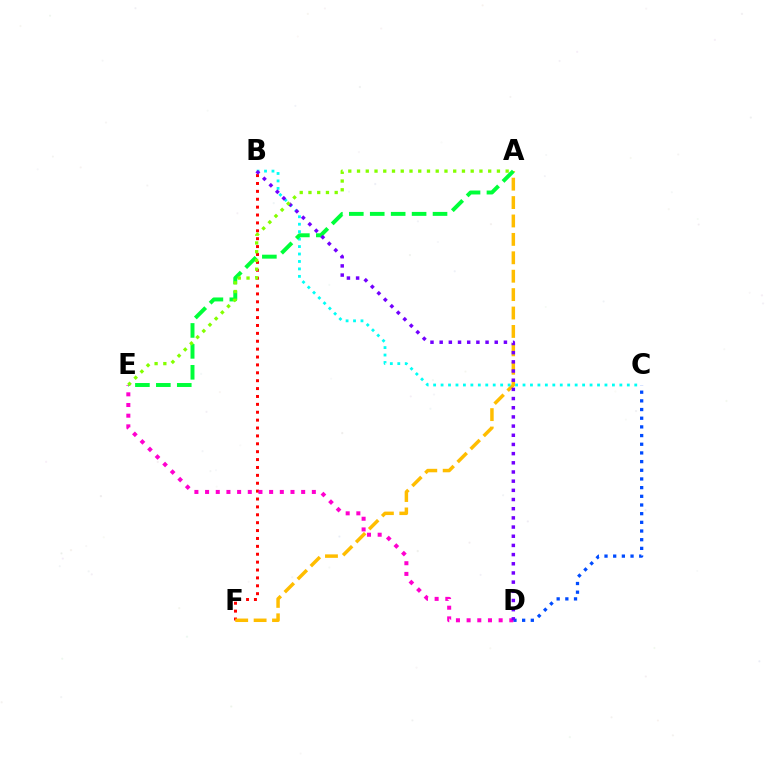{('C', 'D'): [{'color': '#004bff', 'line_style': 'dotted', 'thickness': 2.36}], ('B', 'F'): [{'color': '#ff0000', 'line_style': 'dotted', 'thickness': 2.14}], ('D', 'E'): [{'color': '#ff00cf', 'line_style': 'dotted', 'thickness': 2.9}], ('A', 'F'): [{'color': '#ffbd00', 'line_style': 'dashed', 'thickness': 2.5}], ('B', 'C'): [{'color': '#00fff6', 'line_style': 'dotted', 'thickness': 2.02}], ('A', 'E'): [{'color': '#00ff39', 'line_style': 'dashed', 'thickness': 2.84}, {'color': '#84ff00', 'line_style': 'dotted', 'thickness': 2.38}], ('B', 'D'): [{'color': '#7200ff', 'line_style': 'dotted', 'thickness': 2.49}]}